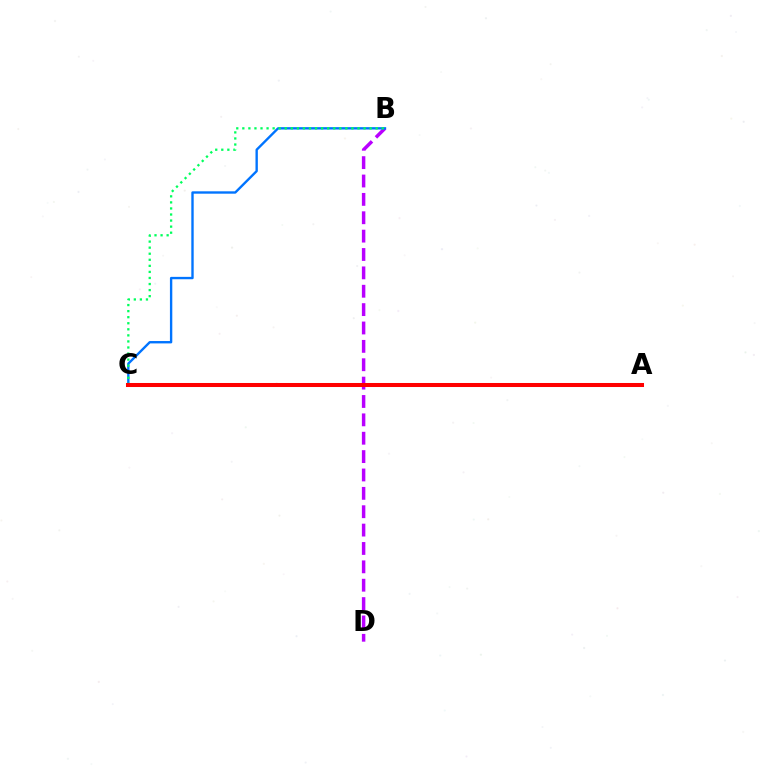{('B', 'D'): [{'color': '#b900ff', 'line_style': 'dashed', 'thickness': 2.5}], ('A', 'C'): [{'color': '#d1ff00', 'line_style': 'dashed', 'thickness': 2.11}, {'color': '#ff0000', 'line_style': 'solid', 'thickness': 2.9}], ('B', 'C'): [{'color': '#0074ff', 'line_style': 'solid', 'thickness': 1.71}, {'color': '#00ff5c', 'line_style': 'dotted', 'thickness': 1.65}]}